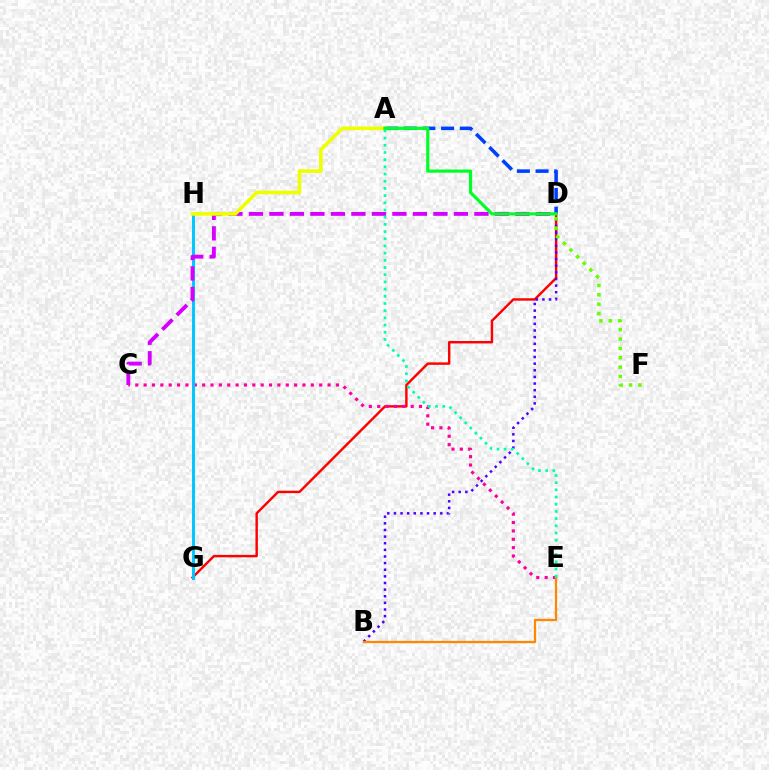{('A', 'D'): [{'color': '#003fff', 'line_style': 'dashed', 'thickness': 2.54}, {'color': '#00ff27', 'line_style': 'solid', 'thickness': 2.29}], ('D', 'G'): [{'color': '#ff0000', 'line_style': 'solid', 'thickness': 1.75}], ('C', 'E'): [{'color': '#ff00a0', 'line_style': 'dotted', 'thickness': 2.27}], ('G', 'H'): [{'color': '#00c7ff', 'line_style': 'solid', 'thickness': 2.13}], ('C', 'D'): [{'color': '#d600ff', 'line_style': 'dashed', 'thickness': 2.78}], ('B', 'D'): [{'color': '#4f00ff', 'line_style': 'dotted', 'thickness': 1.8}], ('B', 'E'): [{'color': '#ff8800', 'line_style': 'solid', 'thickness': 1.64}], ('A', 'H'): [{'color': '#eeff00', 'line_style': 'solid', 'thickness': 2.64}], ('D', 'F'): [{'color': '#66ff00', 'line_style': 'dotted', 'thickness': 2.55}], ('A', 'E'): [{'color': '#00ffaf', 'line_style': 'dotted', 'thickness': 1.95}]}